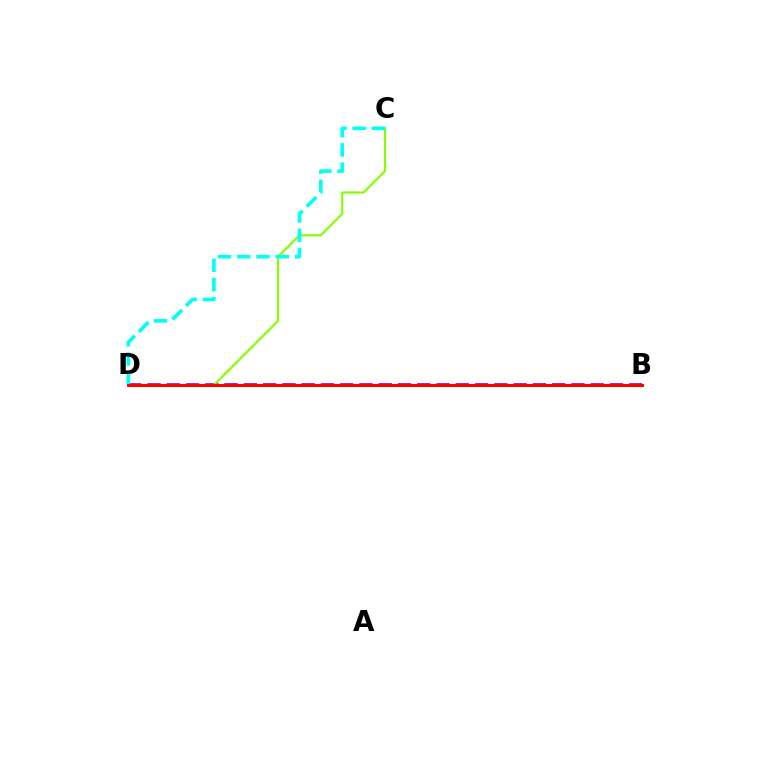{('B', 'D'): [{'color': '#7200ff', 'line_style': 'dashed', 'thickness': 2.62}, {'color': '#ff0000', 'line_style': 'solid', 'thickness': 2.15}], ('C', 'D'): [{'color': '#84ff00', 'line_style': 'solid', 'thickness': 1.55}, {'color': '#00fff6', 'line_style': 'dashed', 'thickness': 2.62}]}